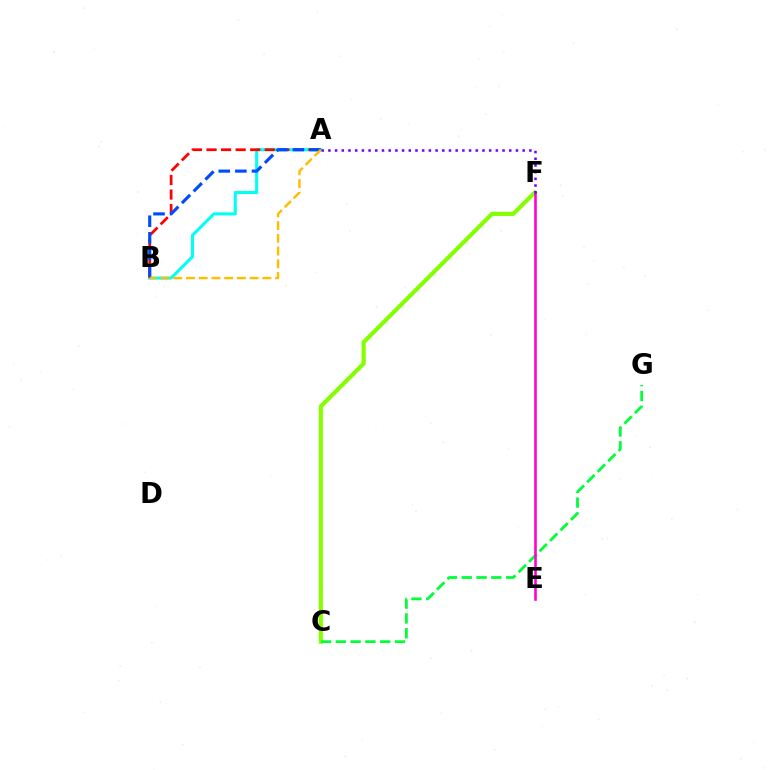{('A', 'B'): [{'color': '#00fff6', 'line_style': 'solid', 'thickness': 2.21}, {'color': '#ff0000', 'line_style': 'dashed', 'thickness': 1.98}, {'color': '#004bff', 'line_style': 'dashed', 'thickness': 2.26}, {'color': '#ffbd00', 'line_style': 'dashed', 'thickness': 1.73}], ('C', 'F'): [{'color': '#84ff00', 'line_style': 'solid', 'thickness': 2.99}], ('C', 'G'): [{'color': '#00ff39', 'line_style': 'dashed', 'thickness': 2.01}], ('E', 'F'): [{'color': '#ff00cf', 'line_style': 'solid', 'thickness': 1.86}], ('A', 'F'): [{'color': '#7200ff', 'line_style': 'dotted', 'thickness': 1.82}]}